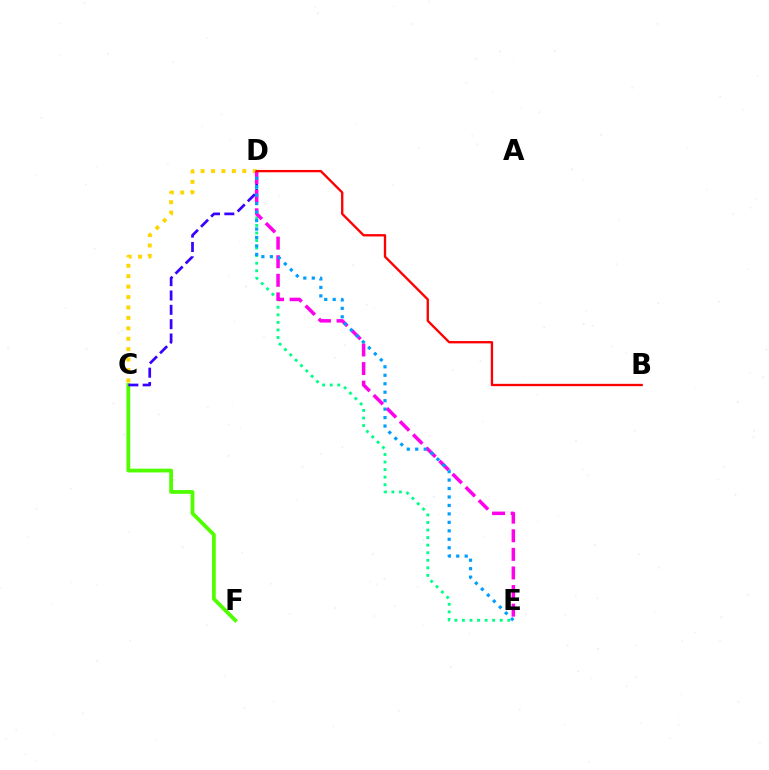{('C', 'F'): [{'color': '#4fff00', 'line_style': 'solid', 'thickness': 2.71}], ('C', 'D'): [{'color': '#ffd500', 'line_style': 'dotted', 'thickness': 2.83}, {'color': '#3700ff', 'line_style': 'dashed', 'thickness': 1.95}], ('D', 'E'): [{'color': '#00ff86', 'line_style': 'dotted', 'thickness': 2.05}, {'color': '#ff00ed', 'line_style': 'dashed', 'thickness': 2.53}, {'color': '#009eff', 'line_style': 'dotted', 'thickness': 2.3}], ('B', 'D'): [{'color': '#ff0000', 'line_style': 'solid', 'thickness': 1.68}]}